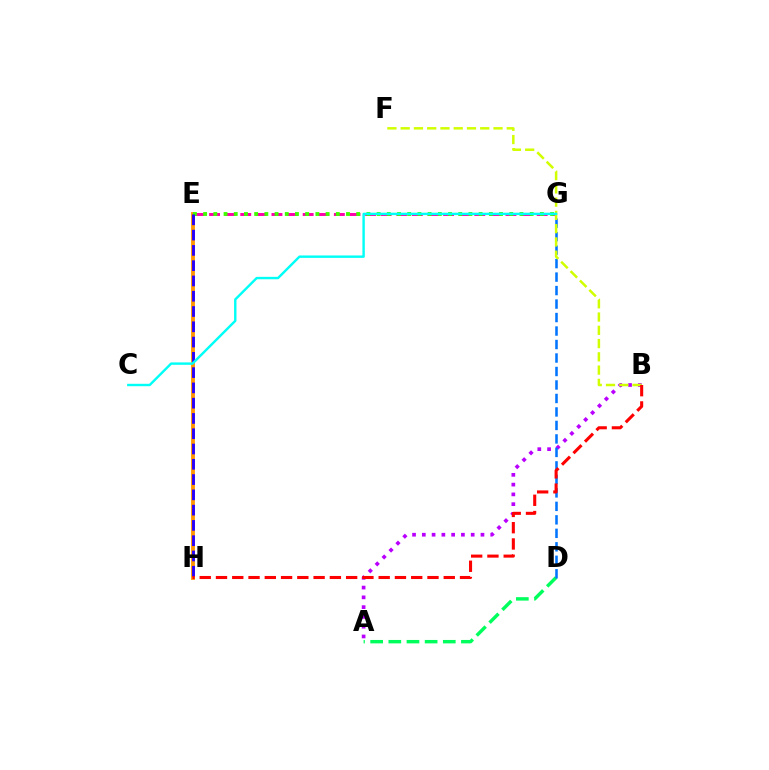{('A', 'B'): [{'color': '#b900ff', 'line_style': 'dotted', 'thickness': 2.66}], ('E', 'G'): [{'color': '#ff00ac', 'line_style': 'dashed', 'thickness': 2.12}, {'color': '#3dff00', 'line_style': 'dotted', 'thickness': 2.77}], ('E', 'H'): [{'color': '#ff9400', 'line_style': 'solid', 'thickness': 2.75}, {'color': '#2500ff', 'line_style': 'dashed', 'thickness': 2.08}], ('A', 'D'): [{'color': '#00ff5c', 'line_style': 'dashed', 'thickness': 2.47}], ('D', 'G'): [{'color': '#0074ff', 'line_style': 'dashed', 'thickness': 1.83}], ('B', 'F'): [{'color': '#d1ff00', 'line_style': 'dashed', 'thickness': 1.8}], ('B', 'H'): [{'color': '#ff0000', 'line_style': 'dashed', 'thickness': 2.21}], ('C', 'G'): [{'color': '#00fff6', 'line_style': 'solid', 'thickness': 1.73}]}